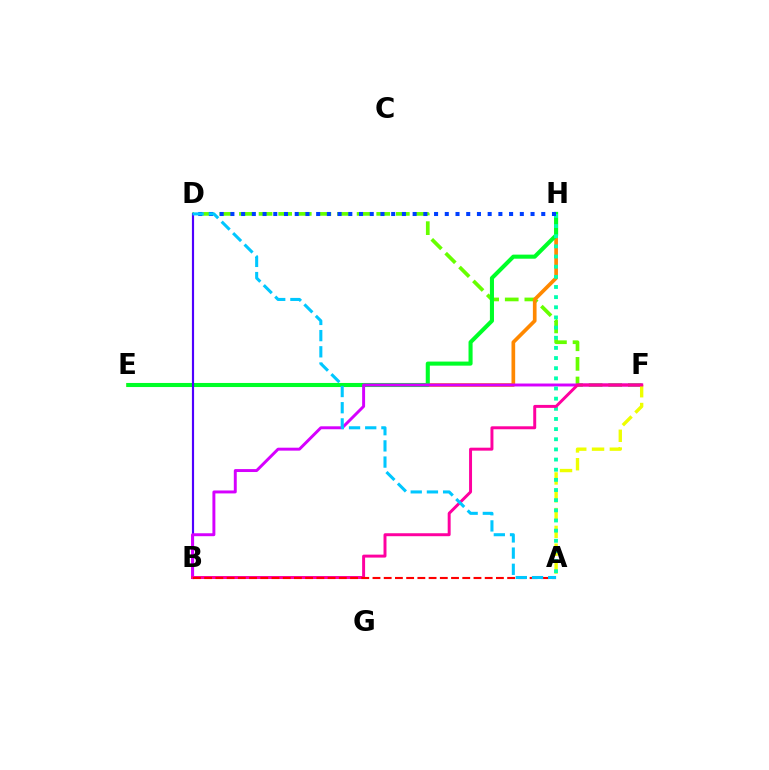{('D', 'F'): [{'color': '#66ff00', 'line_style': 'dashed', 'thickness': 2.66}], ('E', 'H'): [{'color': '#ff8800', 'line_style': 'solid', 'thickness': 2.65}, {'color': '#00ff27', 'line_style': 'solid', 'thickness': 2.93}], ('B', 'D'): [{'color': '#4f00ff', 'line_style': 'solid', 'thickness': 1.56}], ('B', 'F'): [{'color': '#d600ff', 'line_style': 'solid', 'thickness': 2.12}, {'color': '#ff00a0', 'line_style': 'solid', 'thickness': 2.13}], ('A', 'F'): [{'color': '#eeff00', 'line_style': 'dashed', 'thickness': 2.42}], ('A', 'H'): [{'color': '#00ffaf', 'line_style': 'dotted', 'thickness': 2.76}], ('D', 'H'): [{'color': '#003fff', 'line_style': 'dotted', 'thickness': 2.91}], ('A', 'B'): [{'color': '#ff0000', 'line_style': 'dashed', 'thickness': 1.52}], ('A', 'D'): [{'color': '#00c7ff', 'line_style': 'dashed', 'thickness': 2.2}]}